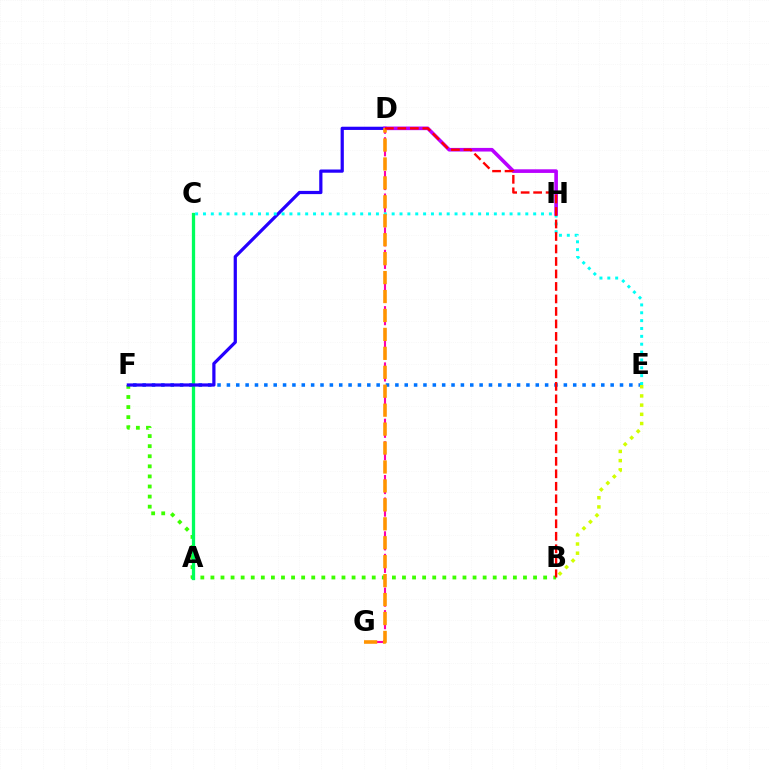{('B', 'F'): [{'color': '#3dff00', 'line_style': 'dotted', 'thickness': 2.74}], ('E', 'F'): [{'color': '#0074ff', 'line_style': 'dotted', 'thickness': 2.54}], ('A', 'C'): [{'color': '#00ff5c', 'line_style': 'solid', 'thickness': 2.36}], ('D', 'G'): [{'color': '#ff00ac', 'line_style': 'dashed', 'thickness': 1.53}, {'color': '#ff9400', 'line_style': 'dashed', 'thickness': 2.57}], ('D', 'F'): [{'color': '#2500ff', 'line_style': 'solid', 'thickness': 2.32}], ('B', 'E'): [{'color': '#d1ff00', 'line_style': 'dotted', 'thickness': 2.5}], ('C', 'E'): [{'color': '#00fff6', 'line_style': 'dotted', 'thickness': 2.14}], ('D', 'H'): [{'color': '#b900ff', 'line_style': 'solid', 'thickness': 2.61}], ('B', 'D'): [{'color': '#ff0000', 'line_style': 'dashed', 'thickness': 1.7}]}